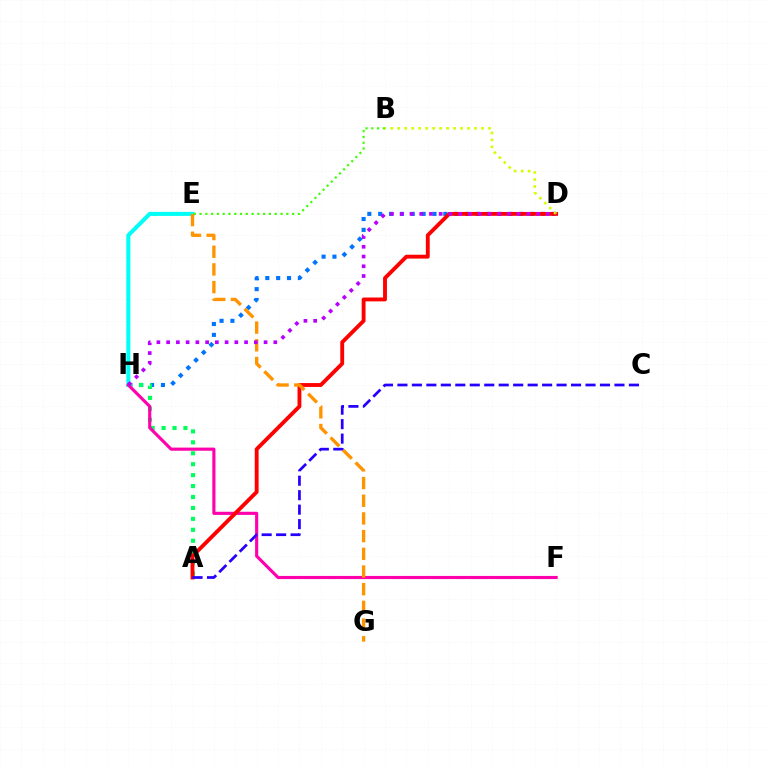{('D', 'H'): [{'color': '#0074ff', 'line_style': 'dotted', 'thickness': 2.95}, {'color': '#b900ff', 'line_style': 'dotted', 'thickness': 2.65}], ('A', 'H'): [{'color': '#00ff5c', 'line_style': 'dotted', 'thickness': 2.97}], ('E', 'H'): [{'color': '#00fff6', 'line_style': 'solid', 'thickness': 2.91}], ('B', 'E'): [{'color': '#3dff00', 'line_style': 'dotted', 'thickness': 1.57}], ('F', 'H'): [{'color': '#ff00ac', 'line_style': 'solid', 'thickness': 2.25}], ('A', 'D'): [{'color': '#ff0000', 'line_style': 'solid', 'thickness': 2.78}], ('E', 'G'): [{'color': '#ff9400', 'line_style': 'dashed', 'thickness': 2.4}], ('B', 'D'): [{'color': '#d1ff00', 'line_style': 'dotted', 'thickness': 1.9}], ('A', 'C'): [{'color': '#2500ff', 'line_style': 'dashed', 'thickness': 1.97}]}